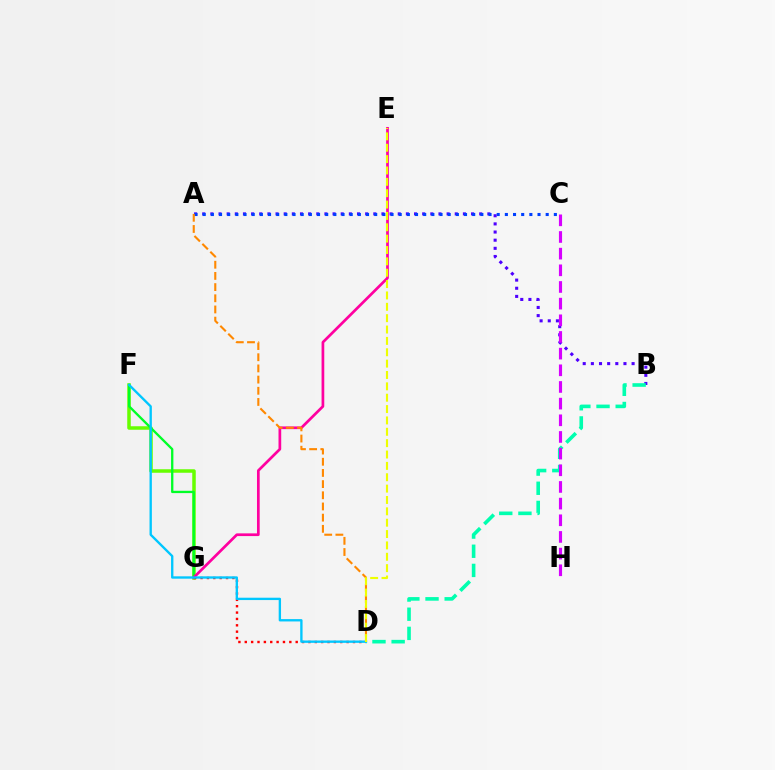{('F', 'G'): [{'color': '#66ff00', 'line_style': 'solid', 'thickness': 2.52}, {'color': '#00ff27', 'line_style': 'solid', 'thickness': 1.67}], ('A', 'B'): [{'color': '#4f00ff', 'line_style': 'dotted', 'thickness': 2.21}], ('D', 'G'): [{'color': '#ff0000', 'line_style': 'dotted', 'thickness': 1.73}], ('E', 'G'): [{'color': '#ff00a0', 'line_style': 'solid', 'thickness': 1.95}], ('D', 'F'): [{'color': '#00c7ff', 'line_style': 'solid', 'thickness': 1.69}], ('A', 'C'): [{'color': '#003fff', 'line_style': 'dotted', 'thickness': 2.22}], ('B', 'D'): [{'color': '#00ffaf', 'line_style': 'dashed', 'thickness': 2.6}], ('A', 'D'): [{'color': '#ff8800', 'line_style': 'dashed', 'thickness': 1.52}], ('D', 'E'): [{'color': '#eeff00', 'line_style': 'dashed', 'thickness': 1.54}], ('C', 'H'): [{'color': '#d600ff', 'line_style': 'dashed', 'thickness': 2.26}]}